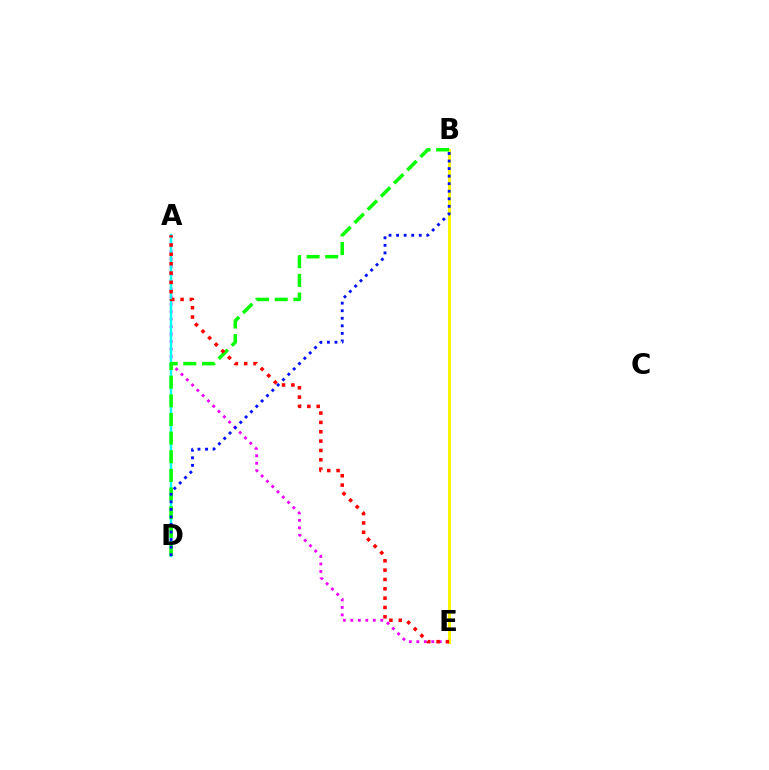{('A', 'E'): [{'color': '#ee00ff', 'line_style': 'dotted', 'thickness': 2.03}, {'color': '#ff0000', 'line_style': 'dotted', 'thickness': 2.54}], ('A', 'D'): [{'color': '#00fff6', 'line_style': 'solid', 'thickness': 1.78}], ('B', 'E'): [{'color': '#fcf500', 'line_style': 'solid', 'thickness': 2.15}], ('B', 'D'): [{'color': '#08ff00', 'line_style': 'dashed', 'thickness': 2.53}, {'color': '#0010ff', 'line_style': 'dotted', 'thickness': 2.05}]}